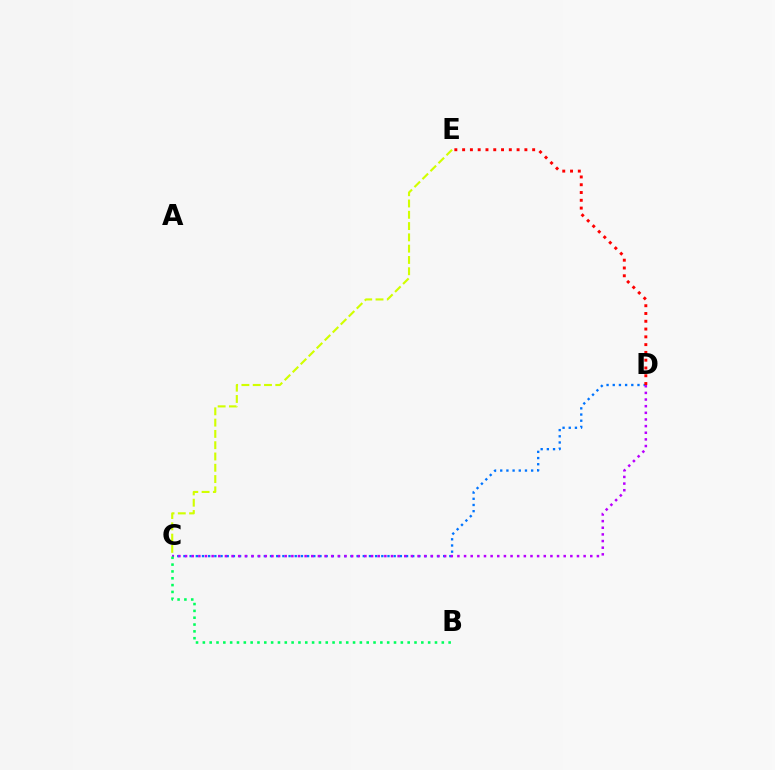{('C', 'D'): [{'color': '#0074ff', 'line_style': 'dotted', 'thickness': 1.68}, {'color': '#b900ff', 'line_style': 'dotted', 'thickness': 1.8}], ('C', 'E'): [{'color': '#d1ff00', 'line_style': 'dashed', 'thickness': 1.53}], ('D', 'E'): [{'color': '#ff0000', 'line_style': 'dotted', 'thickness': 2.11}], ('B', 'C'): [{'color': '#00ff5c', 'line_style': 'dotted', 'thickness': 1.85}]}